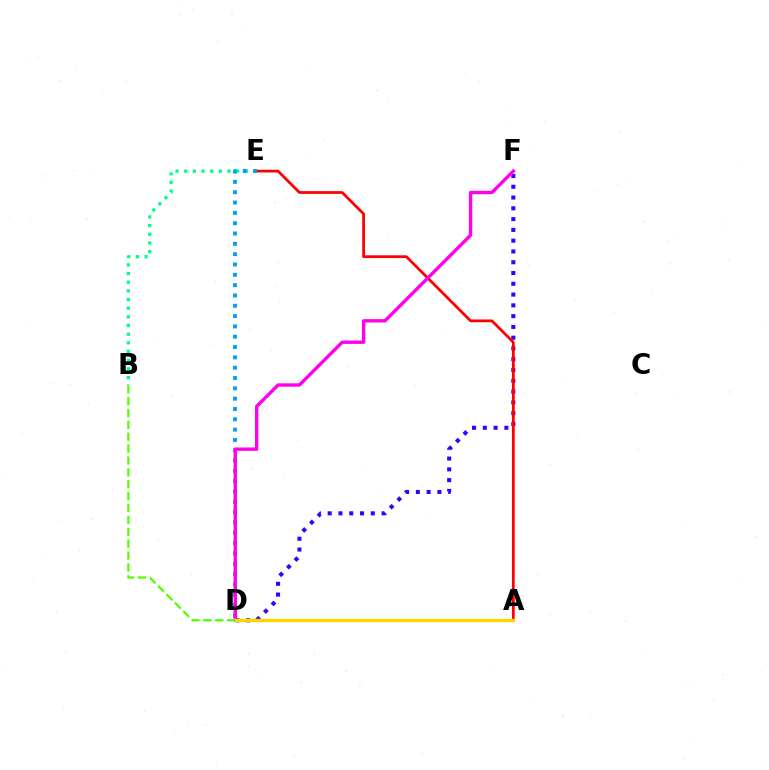{('D', 'F'): [{'color': '#3700ff', 'line_style': 'dotted', 'thickness': 2.93}, {'color': '#ff00ed', 'line_style': 'solid', 'thickness': 2.42}], ('B', 'E'): [{'color': '#00ff86', 'line_style': 'dotted', 'thickness': 2.35}], ('A', 'E'): [{'color': '#ff0000', 'line_style': 'solid', 'thickness': 1.98}], ('D', 'E'): [{'color': '#009eff', 'line_style': 'dotted', 'thickness': 2.8}], ('A', 'D'): [{'color': '#ffd500', 'line_style': 'solid', 'thickness': 2.43}], ('B', 'D'): [{'color': '#4fff00', 'line_style': 'dashed', 'thickness': 1.61}]}